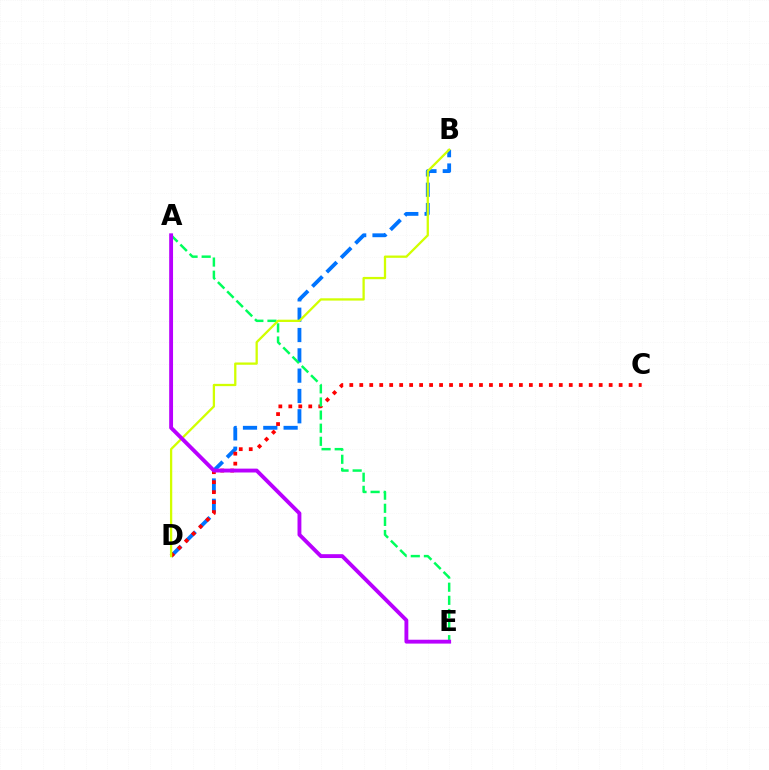{('B', 'D'): [{'color': '#0074ff', 'line_style': 'dashed', 'thickness': 2.76}, {'color': '#d1ff00', 'line_style': 'solid', 'thickness': 1.65}], ('C', 'D'): [{'color': '#ff0000', 'line_style': 'dotted', 'thickness': 2.71}], ('A', 'E'): [{'color': '#00ff5c', 'line_style': 'dashed', 'thickness': 1.78}, {'color': '#b900ff', 'line_style': 'solid', 'thickness': 2.78}]}